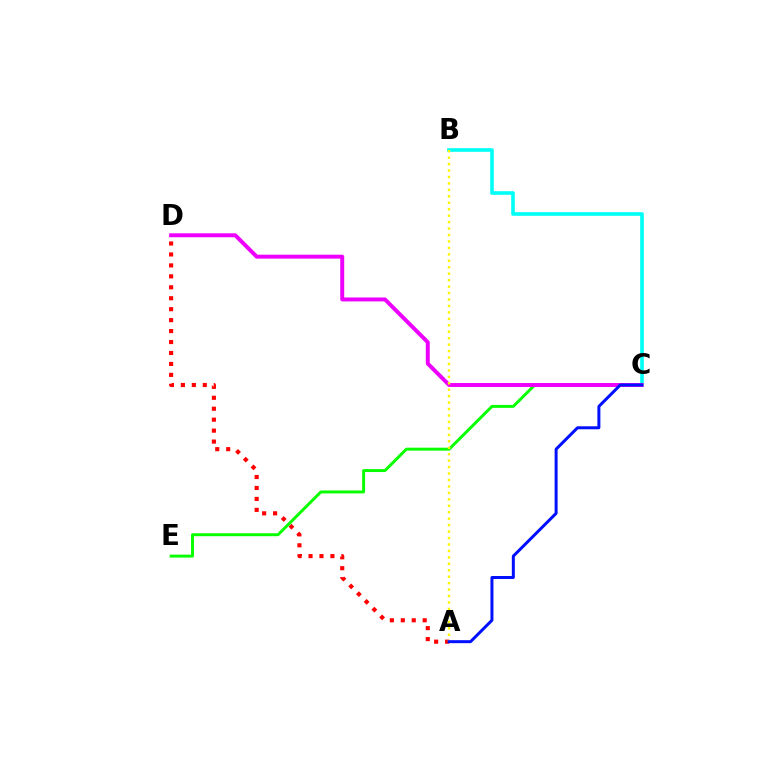{('A', 'D'): [{'color': '#ff0000', 'line_style': 'dotted', 'thickness': 2.97}], ('B', 'C'): [{'color': '#00fff6', 'line_style': 'solid', 'thickness': 2.61}], ('C', 'E'): [{'color': '#08ff00', 'line_style': 'solid', 'thickness': 2.12}], ('C', 'D'): [{'color': '#ee00ff', 'line_style': 'solid', 'thickness': 2.84}], ('A', 'B'): [{'color': '#fcf500', 'line_style': 'dotted', 'thickness': 1.75}], ('A', 'C'): [{'color': '#0010ff', 'line_style': 'solid', 'thickness': 2.15}]}